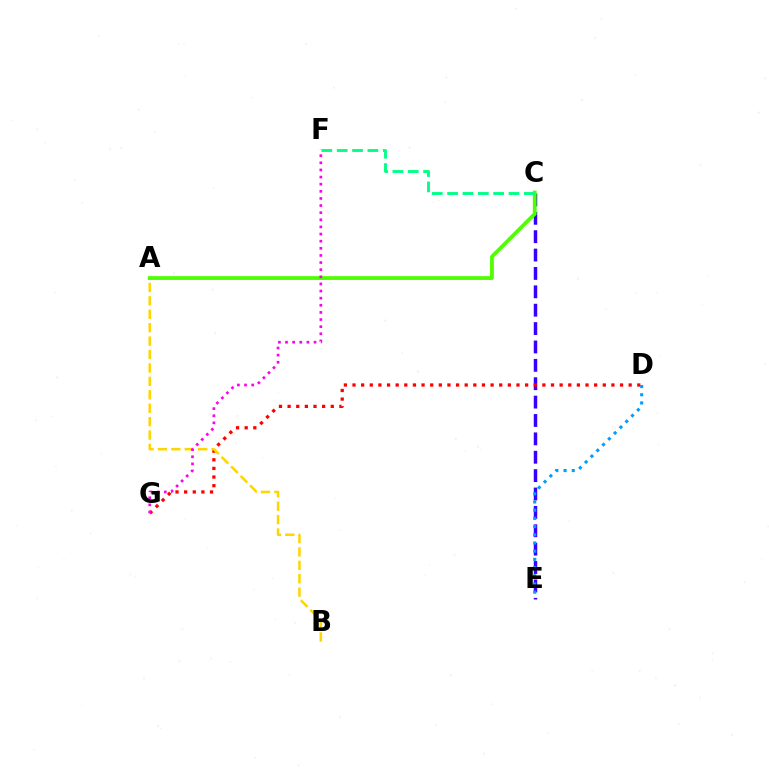{('C', 'E'): [{'color': '#3700ff', 'line_style': 'dashed', 'thickness': 2.5}], ('D', 'G'): [{'color': '#ff0000', 'line_style': 'dotted', 'thickness': 2.34}], ('D', 'E'): [{'color': '#009eff', 'line_style': 'dotted', 'thickness': 2.23}], ('A', 'B'): [{'color': '#ffd500', 'line_style': 'dashed', 'thickness': 1.82}], ('A', 'C'): [{'color': '#4fff00', 'line_style': 'solid', 'thickness': 2.73}], ('C', 'F'): [{'color': '#00ff86', 'line_style': 'dashed', 'thickness': 2.08}], ('F', 'G'): [{'color': '#ff00ed', 'line_style': 'dotted', 'thickness': 1.94}]}